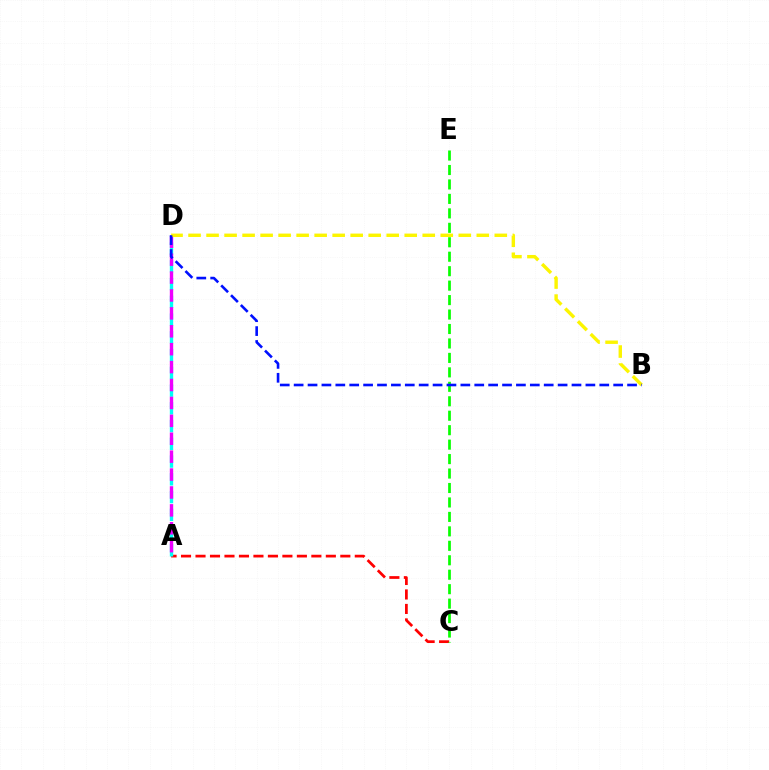{('A', 'C'): [{'color': '#ff0000', 'line_style': 'dashed', 'thickness': 1.97}], ('C', 'E'): [{'color': '#08ff00', 'line_style': 'dashed', 'thickness': 1.96}], ('A', 'D'): [{'color': '#00fff6', 'line_style': 'dashed', 'thickness': 2.41}, {'color': '#ee00ff', 'line_style': 'dashed', 'thickness': 2.43}], ('B', 'D'): [{'color': '#fcf500', 'line_style': 'dashed', 'thickness': 2.45}, {'color': '#0010ff', 'line_style': 'dashed', 'thickness': 1.89}]}